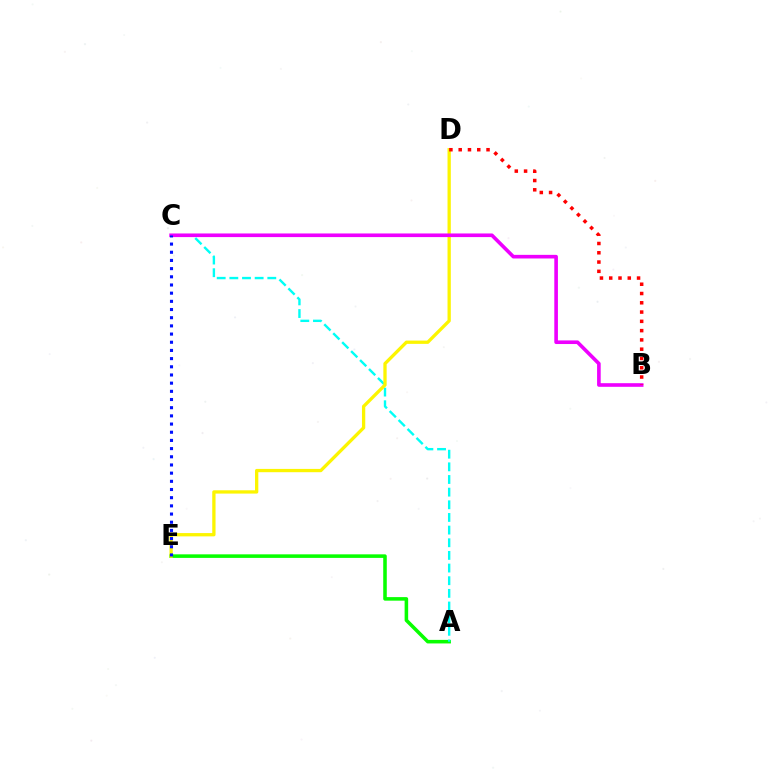{('A', 'E'): [{'color': '#08ff00', 'line_style': 'solid', 'thickness': 2.56}], ('A', 'C'): [{'color': '#00fff6', 'line_style': 'dashed', 'thickness': 1.72}], ('D', 'E'): [{'color': '#fcf500', 'line_style': 'solid', 'thickness': 2.37}], ('B', 'C'): [{'color': '#ee00ff', 'line_style': 'solid', 'thickness': 2.61}], ('C', 'E'): [{'color': '#0010ff', 'line_style': 'dotted', 'thickness': 2.22}], ('B', 'D'): [{'color': '#ff0000', 'line_style': 'dotted', 'thickness': 2.52}]}